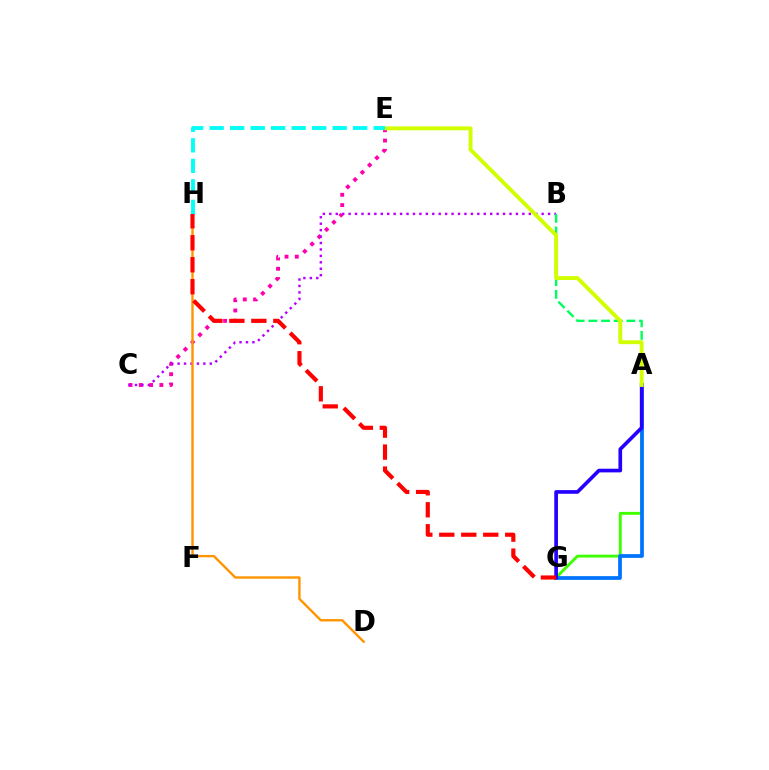{('C', 'E'): [{'color': '#ff00ac', 'line_style': 'dotted', 'thickness': 2.79}], ('A', 'G'): [{'color': '#3dff00', 'line_style': 'solid', 'thickness': 2.08}, {'color': '#0074ff', 'line_style': 'solid', 'thickness': 2.69}, {'color': '#2500ff', 'line_style': 'solid', 'thickness': 2.64}], ('B', 'C'): [{'color': '#b900ff', 'line_style': 'dotted', 'thickness': 1.75}], ('D', 'H'): [{'color': '#ff9400', 'line_style': 'solid', 'thickness': 1.71}], ('A', 'B'): [{'color': '#00ff5c', 'line_style': 'dashed', 'thickness': 1.72}], ('A', 'E'): [{'color': '#d1ff00', 'line_style': 'solid', 'thickness': 2.79}], ('G', 'H'): [{'color': '#ff0000', 'line_style': 'dashed', 'thickness': 2.99}], ('E', 'H'): [{'color': '#00fff6', 'line_style': 'dashed', 'thickness': 2.79}]}